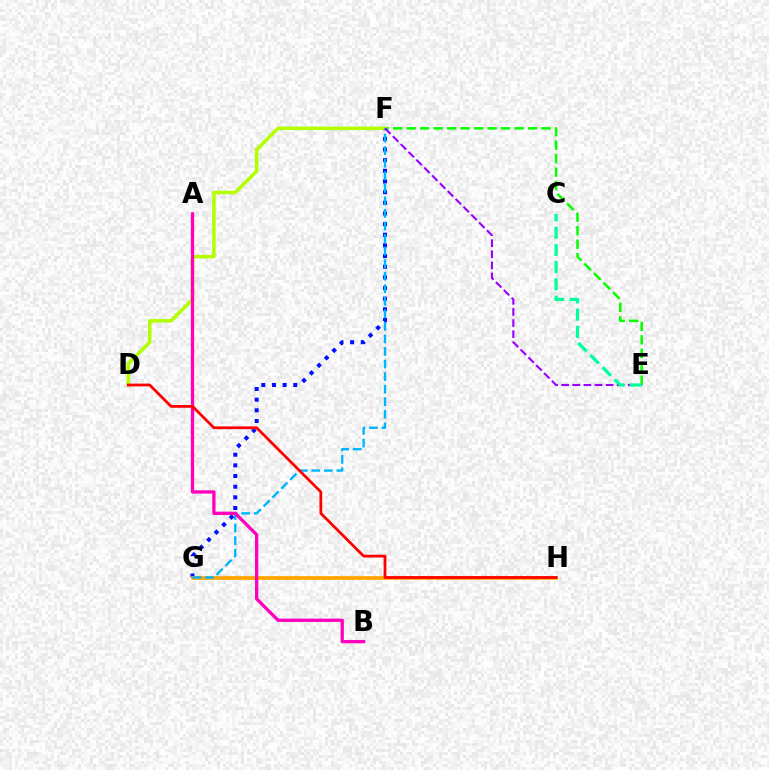{('E', 'F'): [{'color': '#08ff00', 'line_style': 'dashed', 'thickness': 1.83}, {'color': '#9b00ff', 'line_style': 'dashed', 'thickness': 1.51}], ('F', 'G'): [{'color': '#0010ff', 'line_style': 'dotted', 'thickness': 2.89}, {'color': '#00b5ff', 'line_style': 'dashed', 'thickness': 1.71}], ('D', 'F'): [{'color': '#b3ff00', 'line_style': 'solid', 'thickness': 2.53}], ('G', 'H'): [{'color': '#ffa500', 'line_style': 'solid', 'thickness': 2.68}], ('A', 'B'): [{'color': '#ff00bd', 'line_style': 'solid', 'thickness': 2.38}], ('D', 'H'): [{'color': '#ff0000', 'line_style': 'solid', 'thickness': 1.99}], ('C', 'E'): [{'color': '#00ff9d', 'line_style': 'dashed', 'thickness': 2.34}]}